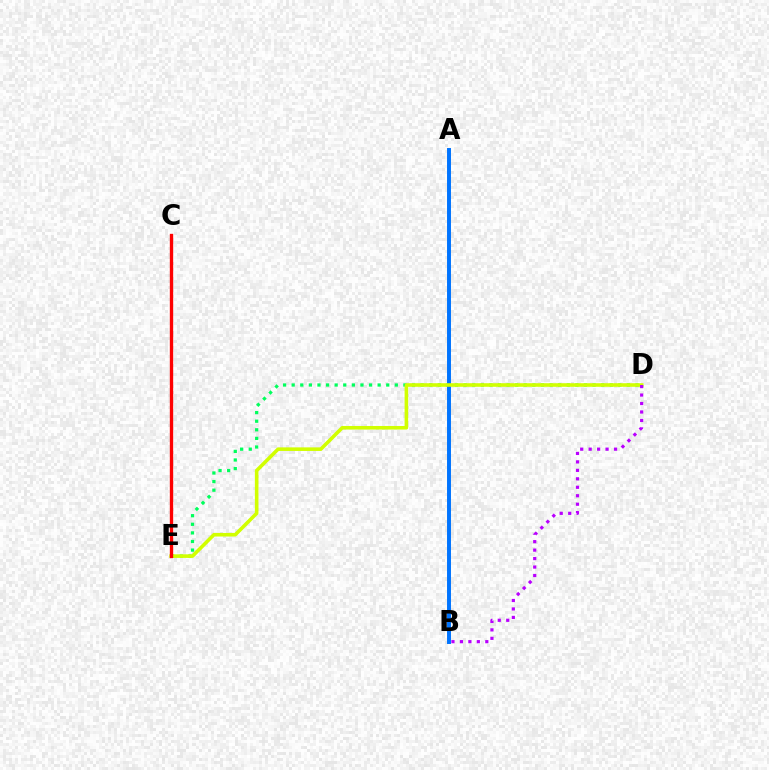{('D', 'E'): [{'color': '#00ff5c', 'line_style': 'dotted', 'thickness': 2.34}, {'color': '#d1ff00', 'line_style': 'solid', 'thickness': 2.58}], ('A', 'B'): [{'color': '#0074ff', 'line_style': 'solid', 'thickness': 2.84}], ('B', 'D'): [{'color': '#b900ff', 'line_style': 'dotted', 'thickness': 2.3}], ('C', 'E'): [{'color': '#ff0000', 'line_style': 'solid', 'thickness': 2.41}]}